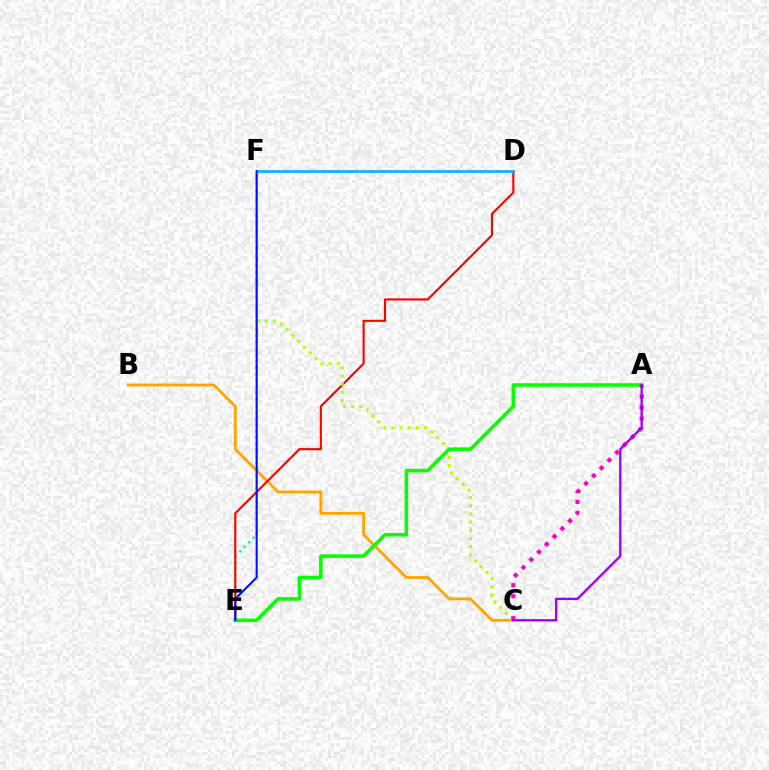{('E', 'F'): [{'color': '#00ff9d', 'line_style': 'dotted', 'thickness': 1.72}, {'color': '#0010ff', 'line_style': 'solid', 'thickness': 1.51}], ('B', 'C'): [{'color': '#ffa500', 'line_style': 'solid', 'thickness': 2.03}], ('D', 'E'): [{'color': '#ff0000', 'line_style': 'solid', 'thickness': 1.53}], ('C', 'F'): [{'color': '#b3ff00', 'line_style': 'dotted', 'thickness': 2.22}], ('A', 'E'): [{'color': '#08ff00', 'line_style': 'solid', 'thickness': 2.57}], ('A', 'C'): [{'color': '#ff00bd', 'line_style': 'dotted', 'thickness': 2.99}, {'color': '#9b00ff', 'line_style': 'solid', 'thickness': 1.67}], ('D', 'F'): [{'color': '#00b5ff', 'line_style': 'solid', 'thickness': 1.9}]}